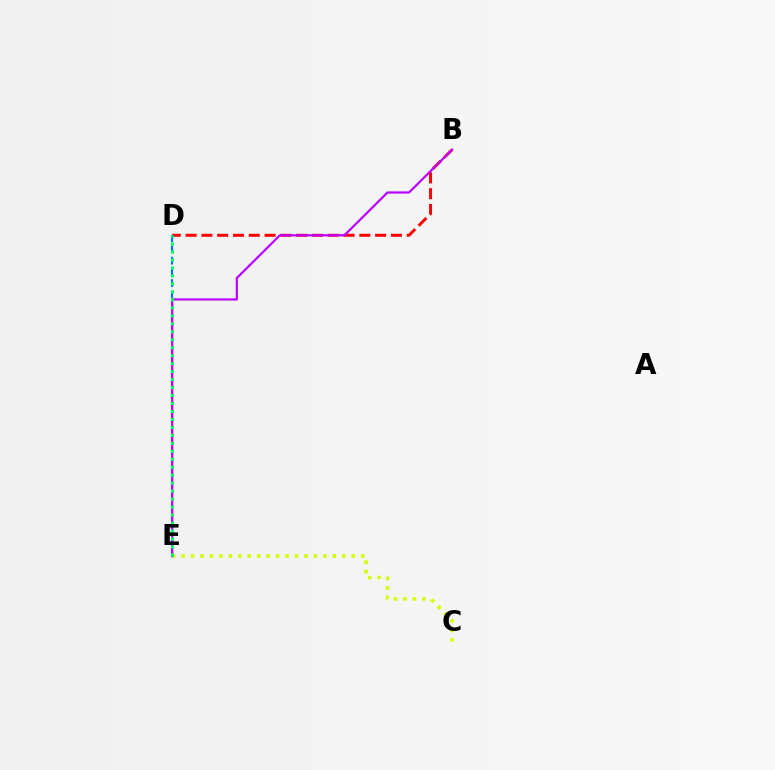{('B', 'D'): [{'color': '#ff0000', 'line_style': 'dashed', 'thickness': 2.15}], ('D', 'E'): [{'color': '#0074ff', 'line_style': 'dashed', 'thickness': 1.52}, {'color': '#00ff5c', 'line_style': 'dotted', 'thickness': 2.17}], ('C', 'E'): [{'color': '#d1ff00', 'line_style': 'dotted', 'thickness': 2.57}], ('B', 'E'): [{'color': '#b900ff', 'line_style': 'solid', 'thickness': 1.57}]}